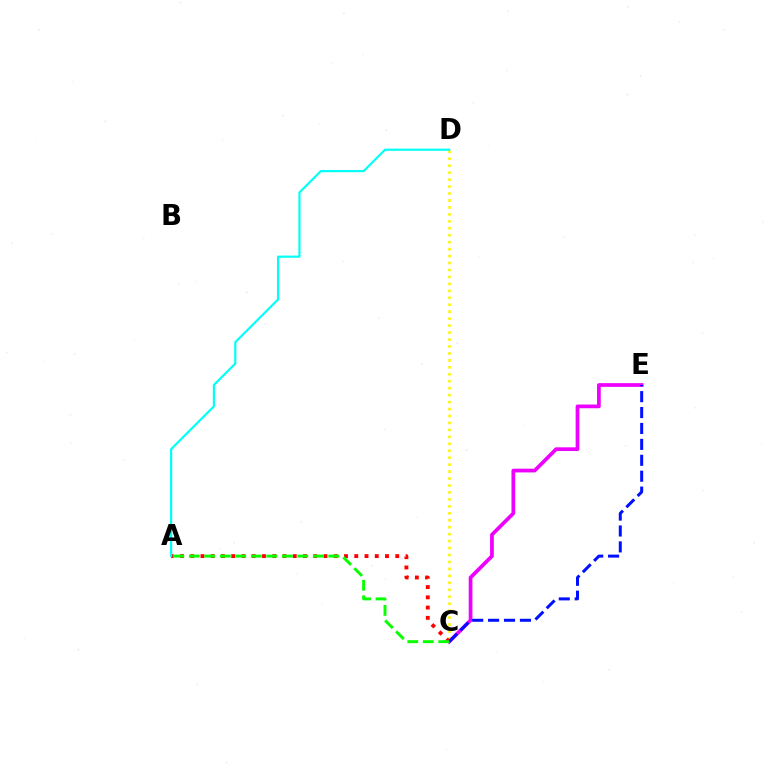{('C', 'D'): [{'color': '#fcf500', 'line_style': 'dotted', 'thickness': 1.89}], ('C', 'E'): [{'color': '#ee00ff', 'line_style': 'solid', 'thickness': 2.68}, {'color': '#0010ff', 'line_style': 'dashed', 'thickness': 2.16}], ('A', 'C'): [{'color': '#ff0000', 'line_style': 'dotted', 'thickness': 2.79}, {'color': '#08ff00', 'line_style': 'dashed', 'thickness': 2.11}], ('A', 'D'): [{'color': '#00fff6', 'line_style': 'solid', 'thickness': 1.56}]}